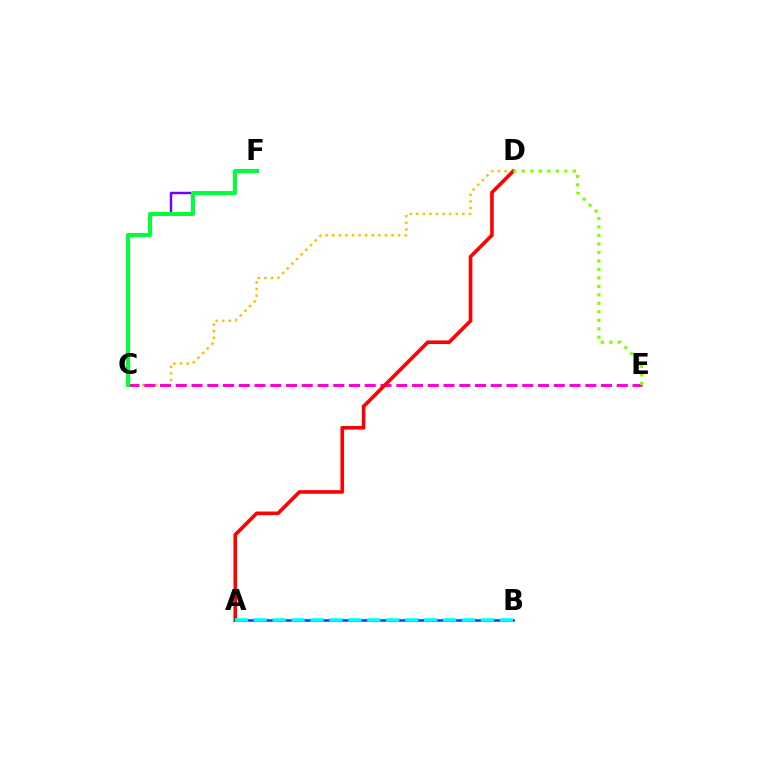{('C', 'F'): [{'color': '#7200ff', 'line_style': 'solid', 'thickness': 1.76}, {'color': '#00ff39', 'line_style': 'solid', 'thickness': 2.9}], ('C', 'D'): [{'color': '#ffbd00', 'line_style': 'dotted', 'thickness': 1.79}], ('C', 'E'): [{'color': '#ff00cf', 'line_style': 'dashed', 'thickness': 2.14}], ('A', 'D'): [{'color': '#ff0000', 'line_style': 'solid', 'thickness': 2.6}], ('A', 'B'): [{'color': '#004bff', 'line_style': 'solid', 'thickness': 1.92}, {'color': '#00fff6', 'line_style': 'dashed', 'thickness': 2.57}], ('D', 'E'): [{'color': '#84ff00', 'line_style': 'dotted', 'thickness': 2.31}]}